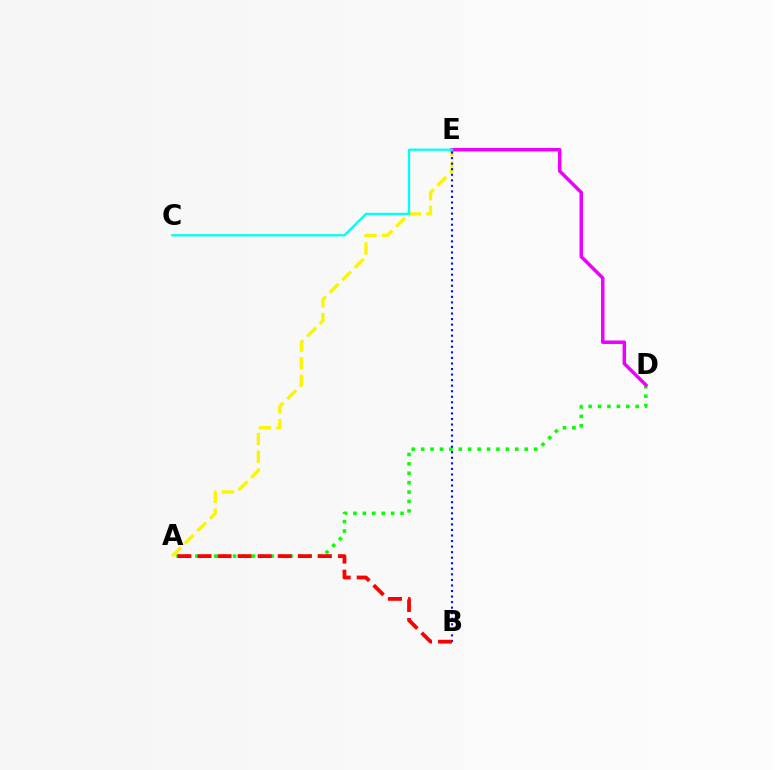{('A', 'D'): [{'color': '#08ff00', 'line_style': 'dotted', 'thickness': 2.56}], ('A', 'E'): [{'color': '#fcf500', 'line_style': 'dashed', 'thickness': 2.41}], ('D', 'E'): [{'color': '#ee00ff', 'line_style': 'solid', 'thickness': 2.52}], ('C', 'E'): [{'color': '#00fff6', 'line_style': 'solid', 'thickness': 1.63}], ('B', 'E'): [{'color': '#0010ff', 'line_style': 'dotted', 'thickness': 1.51}], ('A', 'B'): [{'color': '#ff0000', 'line_style': 'dashed', 'thickness': 2.73}]}